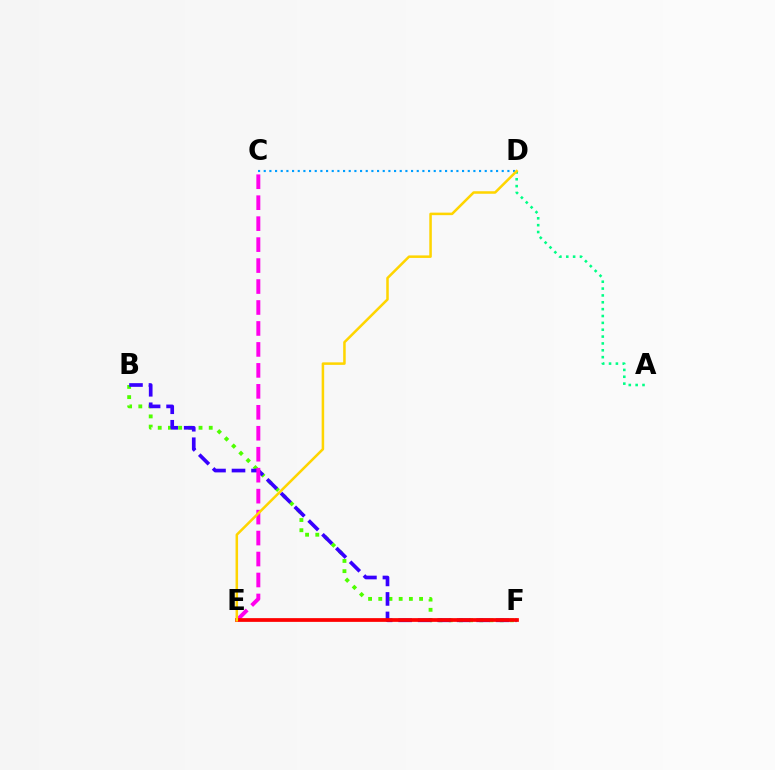{('A', 'D'): [{'color': '#00ff86', 'line_style': 'dotted', 'thickness': 1.86}], ('B', 'F'): [{'color': '#4fff00', 'line_style': 'dotted', 'thickness': 2.77}, {'color': '#3700ff', 'line_style': 'dashed', 'thickness': 2.65}], ('C', 'E'): [{'color': '#ff00ed', 'line_style': 'dashed', 'thickness': 2.85}], ('E', 'F'): [{'color': '#ff0000', 'line_style': 'solid', 'thickness': 2.69}], ('C', 'D'): [{'color': '#009eff', 'line_style': 'dotted', 'thickness': 1.54}], ('D', 'E'): [{'color': '#ffd500', 'line_style': 'solid', 'thickness': 1.82}]}